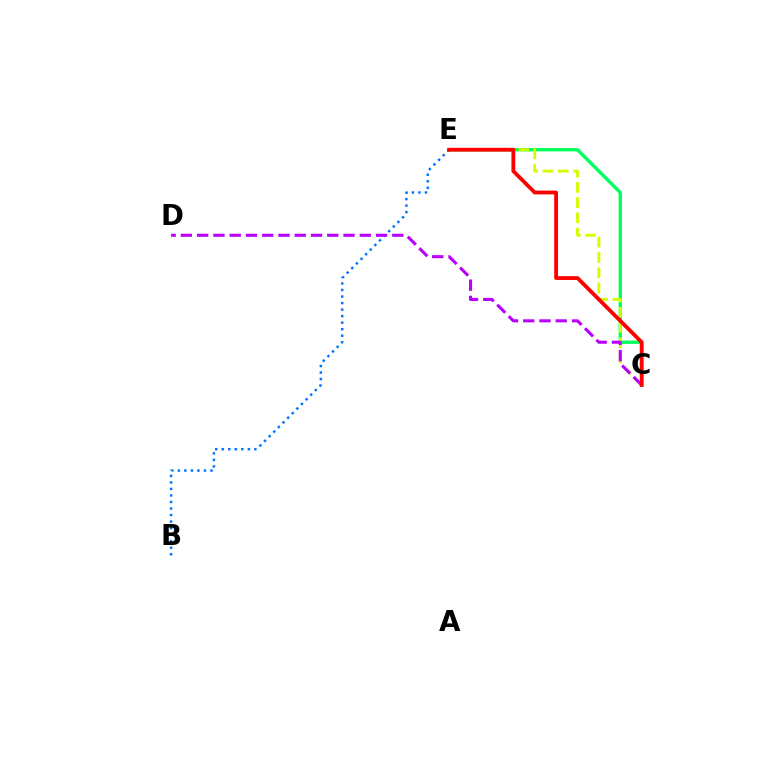{('C', 'E'): [{'color': '#00ff5c', 'line_style': 'solid', 'thickness': 2.41}, {'color': '#d1ff00', 'line_style': 'dashed', 'thickness': 2.07}, {'color': '#ff0000', 'line_style': 'solid', 'thickness': 2.74}], ('B', 'E'): [{'color': '#0074ff', 'line_style': 'dotted', 'thickness': 1.77}], ('C', 'D'): [{'color': '#b900ff', 'line_style': 'dashed', 'thickness': 2.21}]}